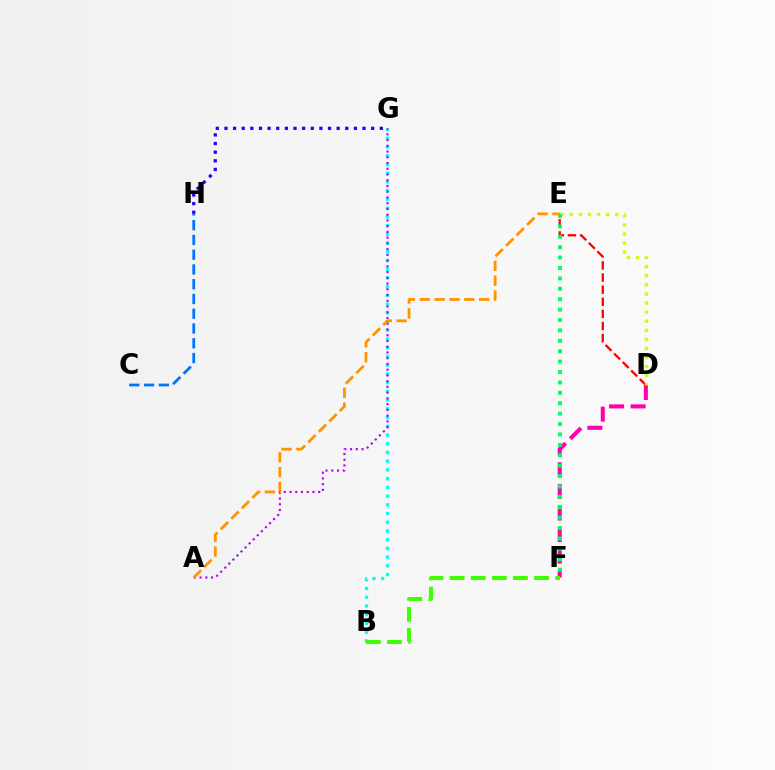{('B', 'G'): [{'color': '#00fff6', 'line_style': 'dotted', 'thickness': 2.37}], ('D', 'F'): [{'color': '#ff00ac', 'line_style': 'dashed', 'thickness': 2.93}], ('D', 'E'): [{'color': '#ff0000', 'line_style': 'dashed', 'thickness': 1.65}, {'color': '#d1ff00', 'line_style': 'dotted', 'thickness': 2.47}], ('A', 'G'): [{'color': '#b900ff', 'line_style': 'dotted', 'thickness': 1.56}], ('B', 'F'): [{'color': '#3dff00', 'line_style': 'dashed', 'thickness': 2.87}], ('E', 'F'): [{'color': '#00ff5c', 'line_style': 'dotted', 'thickness': 2.83}], ('A', 'E'): [{'color': '#ff9400', 'line_style': 'dashed', 'thickness': 2.02}], ('G', 'H'): [{'color': '#2500ff', 'line_style': 'dotted', 'thickness': 2.34}], ('C', 'H'): [{'color': '#0074ff', 'line_style': 'dashed', 'thickness': 2.01}]}